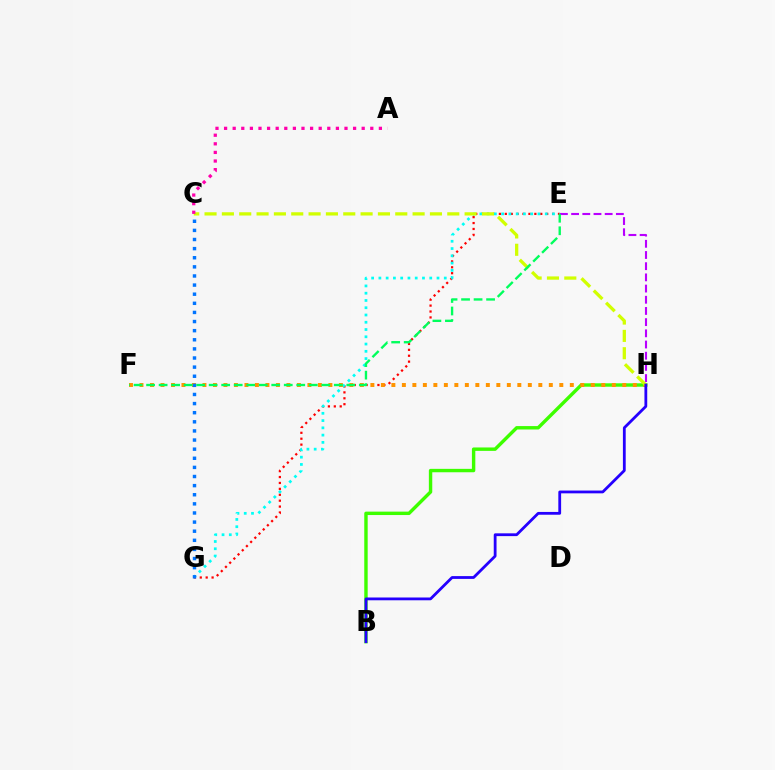{('E', 'G'): [{'color': '#ff0000', 'line_style': 'dotted', 'thickness': 1.61}, {'color': '#00fff6', 'line_style': 'dotted', 'thickness': 1.97}], ('E', 'H'): [{'color': '#b900ff', 'line_style': 'dashed', 'thickness': 1.52}], ('B', 'H'): [{'color': '#3dff00', 'line_style': 'solid', 'thickness': 2.45}, {'color': '#2500ff', 'line_style': 'solid', 'thickness': 2.01}], ('F', 'H'): [{'color': '#ff9400', 'line_style': 'dotted', 'thickness': 2.85}], ('C', 'H'): [{'color': '#d1ff00', 'line_style': 'dashed', 'thickness': 2.36}], ('C', 'G'): [{'color': '#0074ff', 'line_style': 'dotted', 'thickness': 2.48}], ('A', 'C'): [{'color': '#ff00ac', 'line_style': 'dotted', 'thickness': 2.34}], ('E', 'F'): [{'color': '#00ff5c', 'line_style': 'dashed', 'thickness': 1.7}]}